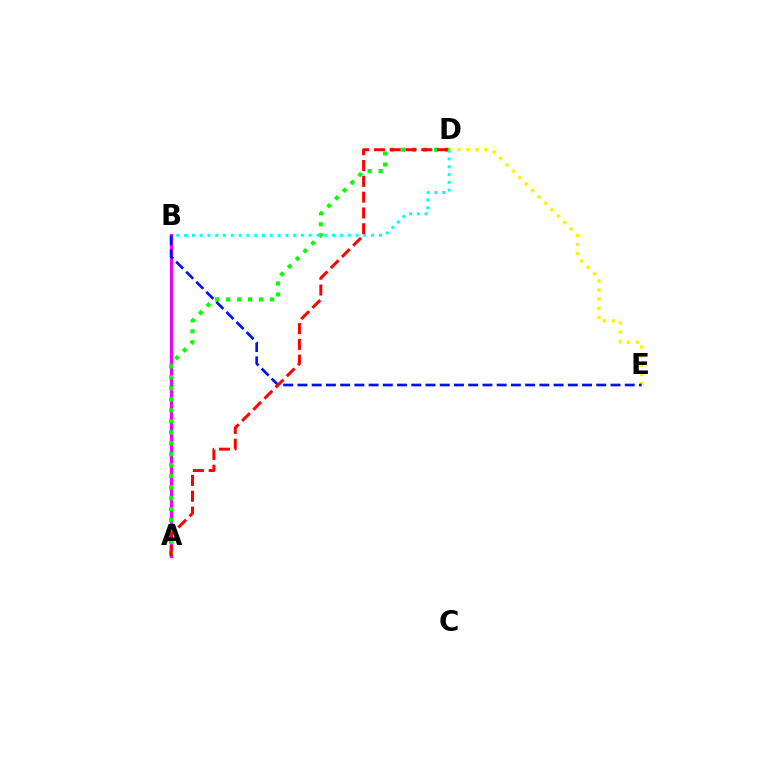{('A', 'B'): [{'color': '#ee00ff', 'line_style': 'solid', 'thickness': 2.26}], ('A', 'D'): [{'color': '#08ff00', 'line_style': 'dotted', 'thickness': 2.98}, {'color': '#ff0000', 'line_style': 'dashed', 'thickness': 2.15}], ('D', 'E'): [{'color': '#fcf500', 'line_style': 'dotted', 'thickness': 2.46}], ('B', 'E'): [{'color': '#0010ff', 'line_style': 'dashed', 'thickness': 1.93}], ('B', 'D'): [{'color': '#00fff6', 'line_style': 'dotted', 'thickness': 2.12}]}